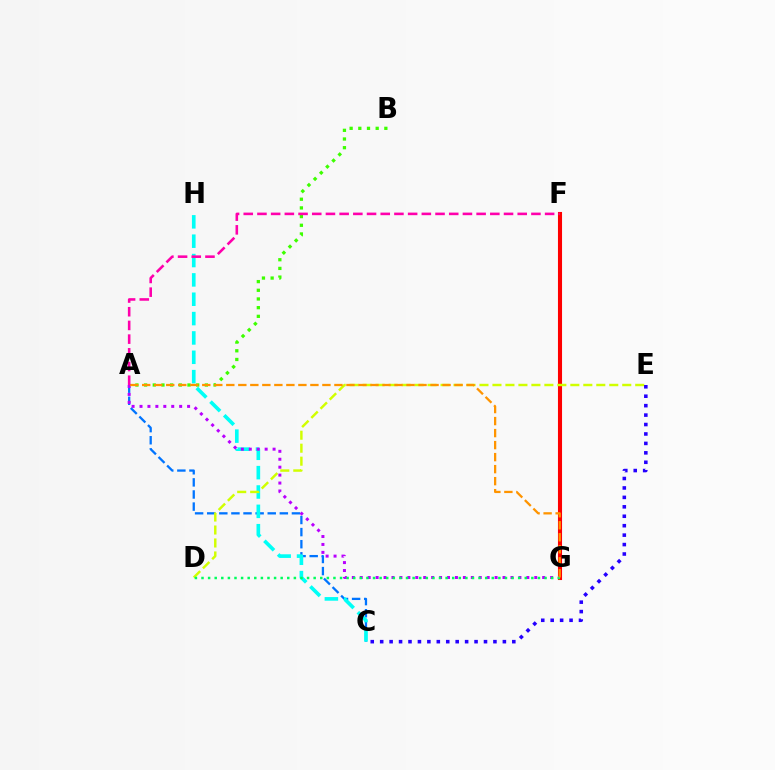{('A', 'B'): [{'color': '#3dff00', 'line_style': 'dotted', 'thickness': 2.36}], ('A', 'C'): [{'color': '#0074ff', 'line_style': 'dashed', 'thickness': 1.64}], ('C', 'H'): [{'color': '#00fff6', 'line_style': 'dashed', 'thickness': 2.63}], ('F', 'G'): [{'color': '#ff0000', 'line_style': 'solid', 'thickness': 2.94}], ('D', 'E'): [{'color': '#d1ff00', 'line_style': 'dashed', 'thickness': 1.76}], ('A', 'G'): [{'color': '#b900ff', 'line_style': 'dotted', 'thickness': 2.16}, {'color': '#ff9400', 'line_style': 'dashed', 'thickness': 1.63}], ('D', 'G'): [{'color': '#00ff5c', 'line_style': 'dotted', 'thickness': 1.79}], ('A', 'F'): [{'color': '#ff00ac', 'line_style': 'dashed', 'thickness': 1.86}], ('C', 'E'): [{'color': '#2500ff', 'line_style': 'dotted', 'thickness': 2.56}]}